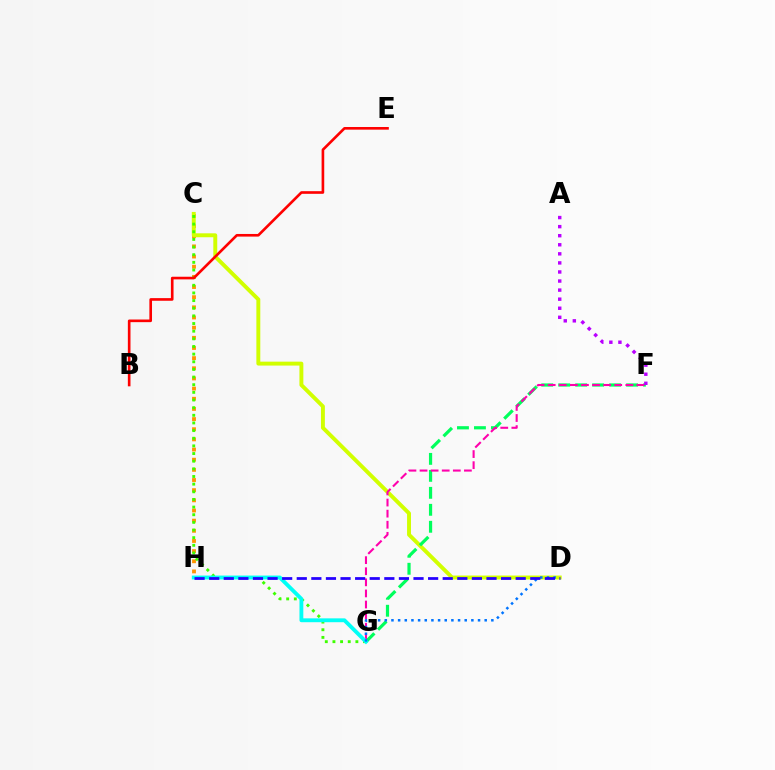{('C', 'H'): [{'color': '#ff9400', 'line_style': 'dotted', 'thickness': 2.76}], ('C', 'D'): [{'color': '#d1ff00', 'line_style': 'solid', 'thickness': 2.82}], ('C', 'G'): [{'color': '#3dff00', 'line_style': 'dotted', 'thickness': 2.08}], ('B', 'E'): [{'color': '#ff0000', 'line_style': 'solid', 'thickness': 1.9}], ('F', 'G'): [{'color': '#00ff5c', 'line_style': 'dashed', 'thickness': 2.31}, {'color': '#ff00ac', 'line_style': 'dashed', 'thickness': 1.51}], ('A', 'F'): [{'color': '#b900ff', 'line_style': 'dotted', 'thickness': 2.46}], ('G', 'H'): [{'color': '#00fff6', 'line_style': 'solid', 'thickness': 2.77}], ('D', 'G'): [{'color': '#0074ff', 'line_style': 'dotted', 'thickness': 1.81}], ('D', 'H'): [{'color': '#2500ff', 'line_style': 'dashed', 'thickness': 1.98}]}